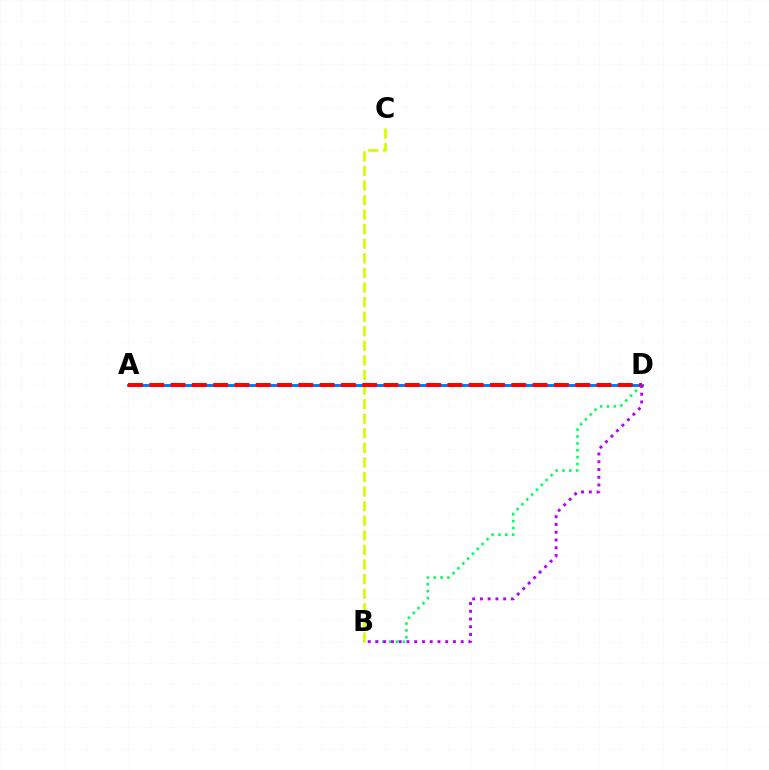{('B', 'C'): [{'color': '#d1ff00', 'line_style': 'dashed', 'thickness': 1.98}], ('A', 'D'): [{'color': '#0074ff', 'line_style': 'solid', 'thickness': 2.06}, {'color': '#ff0000', 'line_style': 'dashed', 'thickness': 2.89}], ('B', 'D'): [{'color': '#00ff5c', 'line_style': 'dotted', 'thickness': 1.87}, {'color': '#b900ff', 'line_style': 'dotted', 'thickness': 2.11}]}